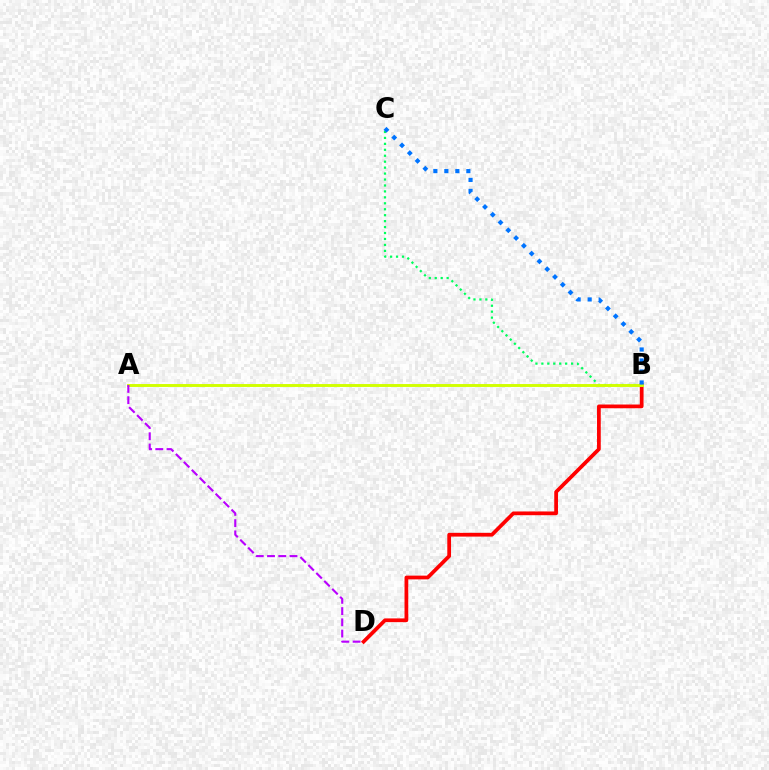{('B', 'C'): [{'color': '#00ff5c', 'line_style': 'dotted', 'thickness': 1.62}, {'color': '#0074ff', 'line_style': 'dotted', 'thickness': 2.99}], ('B', 'D'): [{'color': '#ff0000', 'line_style': 'solid', 'thickness': 2.69}], ('A', 'B'): [{'color': '#d1ff00', 'line_style': 'solid', 'thickness': 2.1}], ('A', 'D'): [{'color': '#b900ff', 'line_style': 'dashed', 'thickness': 1.53}]}